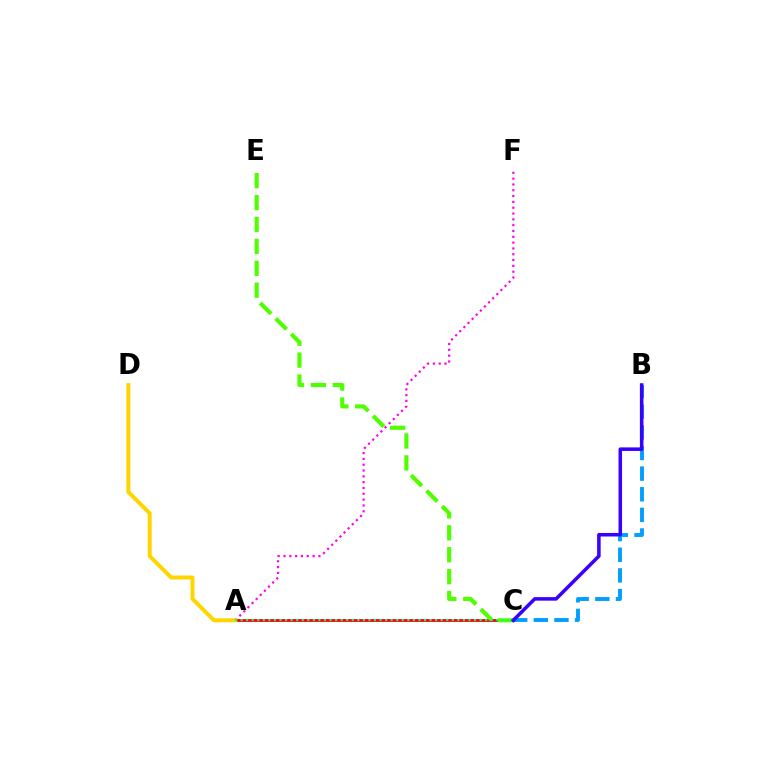{('B', 'C'): [{'color': '#009eff', 'line_style': 'dashed', 'thickness': 2.8}, {'color': '#3700ff', 'line_style': 'solid', 'thickness': 2.54}], ('A', 'C'): [{'color': '#ff0000', 'line_style': 'solid', 'thickness': 2.03}, {'color': '#00ff86', 'line_style': 'dotted', 'thickness': 1.51}], ('A', 'F'): [{'color': '#ff00ed', 'line_style': 'dotted', 'thickness': 1.58}], ('C', 'E'): [{'color': '#4fff00', 'line_style': 'dashed', 'thickness': 2.98}], ('A', 'D'): [{'color': '#ffd500', 'line_style': 'solid', 'thickness': 2.87}]}